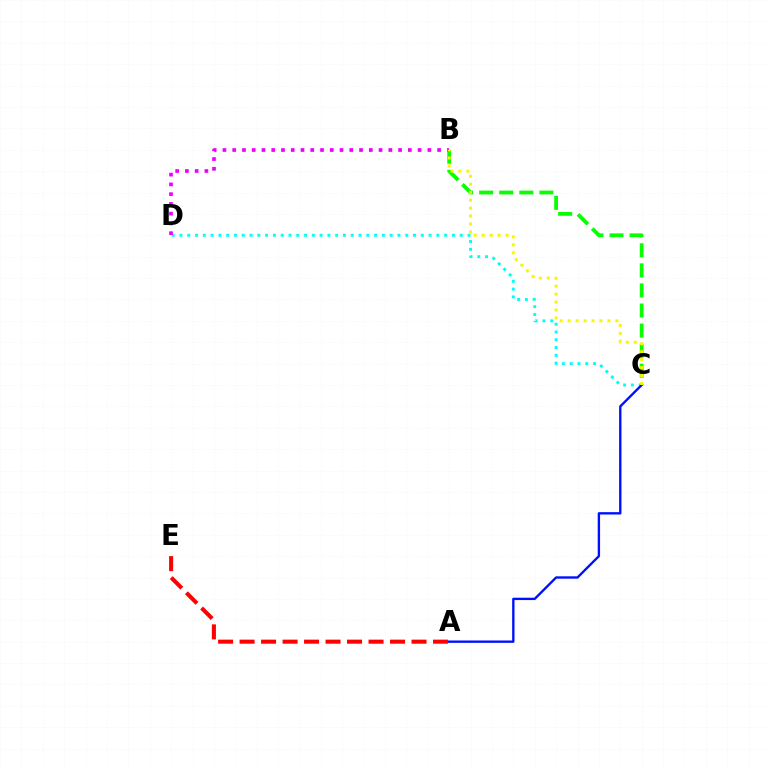{('B', 'C'): [{'color': '#08ff00', 'line_style': 'dashed', 'thickness': 2.73}, {'color': '#fcf500', 'line_style': 'dotted', 'thickness': 2.16}], ('A', 'E'): [{'color': '#ff0000', 'line_style': 'dashed', 'thickness': 2.92}], ('C', 'D'): [{'color': '#00fff6', 'line_style': 'dotted', 'thickness': 2.12}], ('A', 'C'): [{'color': '#0010ff', 'line_style': 'solid', 'thickness': 1.7}], ('B', 'D'): [{'color': '#ee00ff', 'line_style': 'dotted', 'thickness': 2.65}]}